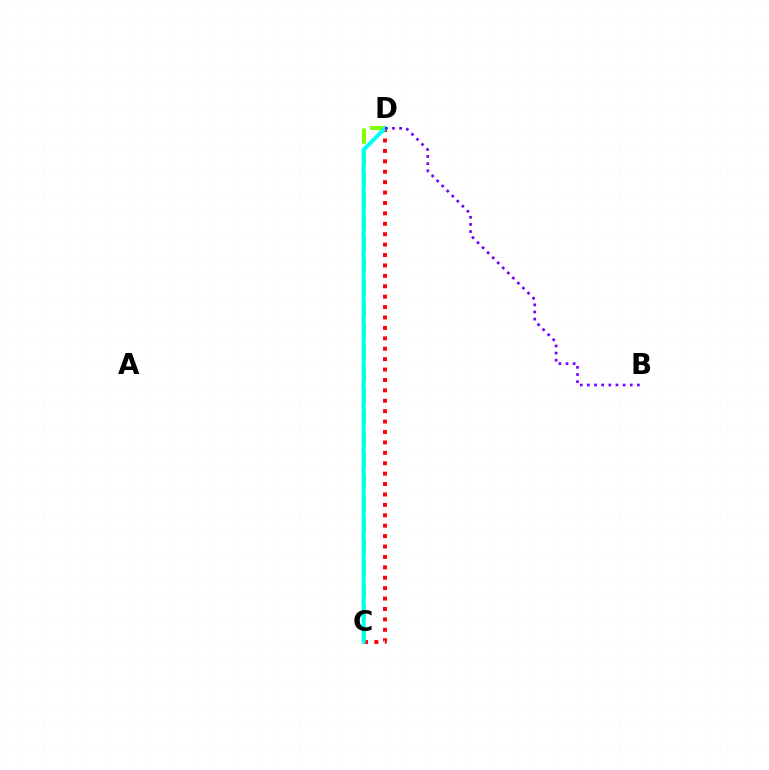{('C', 'D'): [{'color': '#84ff00', 'line_style': 'dashed', 'thickness': 2.94}, {'color': '#ff0000', 'line_style': 'dotted', 'thickness': 2.83}, {'color': '#00fff6', 'line_style': 'solid', 'thickness': 2.9}], ('B', 'D'): [{'color': '#7200ff', 'line_style': 'dotted', 'thickness': 1.94}]}